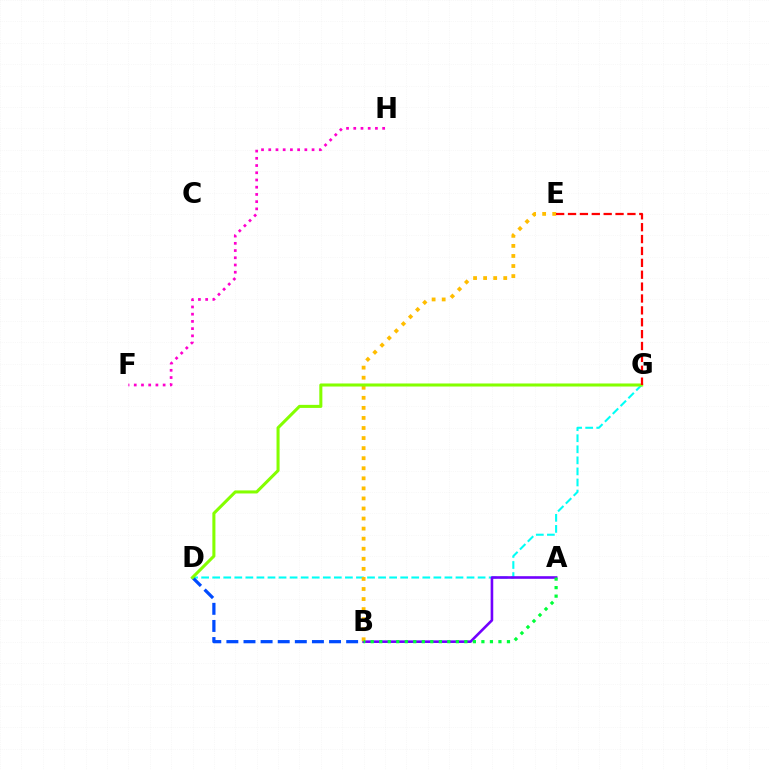{('D', 'G'): [{'color': '#00fff6', 'line_style': 'dashed', 'thickness': 1.5}, {'color': '#84ff00', 'line_style': 'solid', 'thickness': 2.2}], ('B', 'D'): [{'color': '#004bff', 'line_style': 'dashed', 'thickness': 2.32}], ('A', 'B'): [{'color': '#7200ff', 'line_style': 'solid', 'thickness': 1.88}, {'color': '#00ff39', 'line_style': 'dotted', 'thickness': 2.31}], ('B', 'E'): [{'color': '#ffbd00', 'line_style': 'dotted', 'thickness': 2.73}], ('E', 'G'): [{'color': '#ff0000', 'line_style': 'dashed', 'thickness': 1.61}], ('F', 'H'): [{'color': '#ff00cf', 'line_style': 'dotted', 'thickness': 1.96}]}